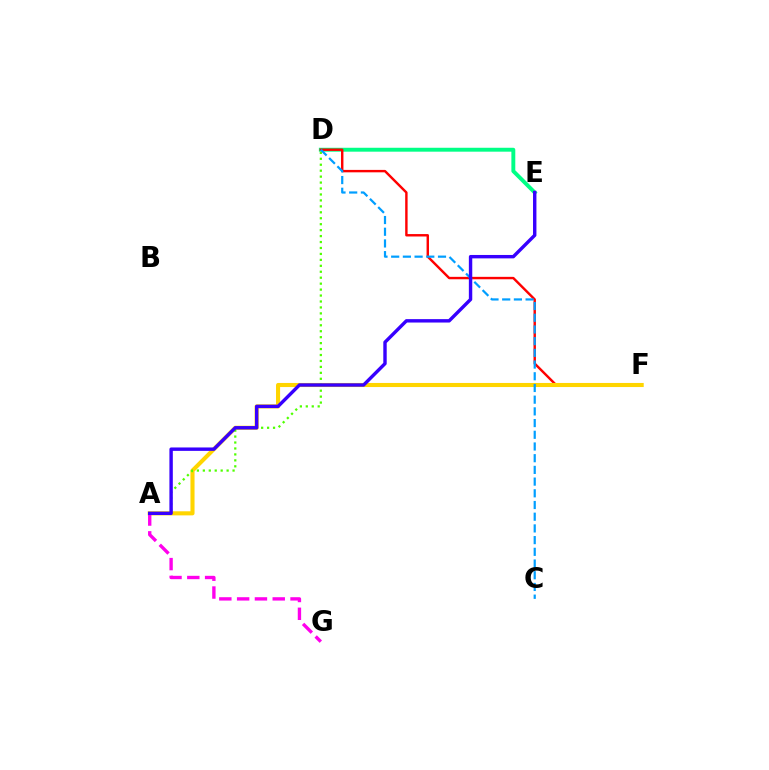{('D', 'E'): [{'color': '#00ff86', 'line_style': 'solid', 'thickness': 2.81}], ('D', 'F'): [{'color': '#ff0000', 'line_style': 'solid', 'thickness': 1.74}], ('A', 'F'): [{'color': '#ffd500', 'line_style': 'solid', 'thickness': 2.94}], ('A', 'D'): [{'color': '#4fff00', 'line_style': 'dotted', 'thickness': 1.62}], ('A', 'G'): [{'color': '#ff00ed', 'line_style': 'dashed', 'thickness': 2.42}], ('C', 'D'): [{'color': '#009eff', 'line_style': 'dashed', 'thickness': 1.59}], ('A', 'E'): [{'color': '#3700ff', 'line_style': 'solid', 'thickness': 2.45}]}